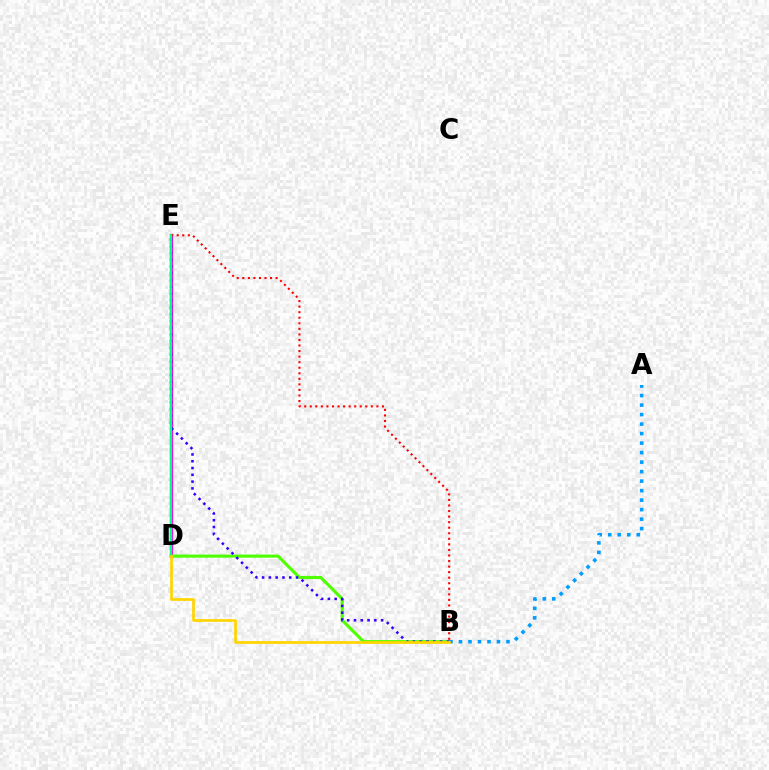{('D', 'E'): [{'color': '#ff00ed', 'line_style': 'solid', 'thickness': 2.39}, {'color': '#00ff86', 'line_style': 'solid', 'thickness': 1.56}], ('B', 'D'): [{'color': '#4fff00', 'line_style': 'solid', 'thickness': 2.24}, {'color': '#ffd500', 'line_style': 'solid', 'thickness': 1.94}], ('B', 'E'): [{'color': '#ff0000', 'line_style': 'dotted', 'thickness': 1.51}, {'color': '#3700ff', 'line_style': 'dotted', 'thickness': 1.84}], ('A', 'B'): [{'color': '#009eff', 'line_style': 'dotted', 'thickness': 2.58}]}